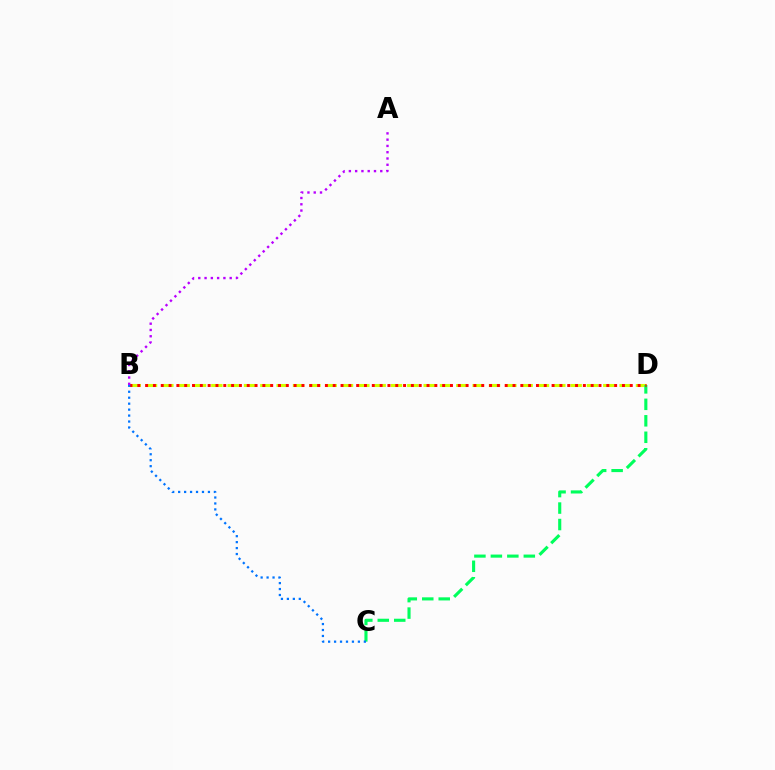{('B', 'D'): [{'color': '#d1ff00', 'line_style': 'dashed', 'thickness': 2.22}, {'color': '#ff0000', 'line_style': 'dotted', 'thickness': 2.12}], ('C', 'D'): [{'color': '#00ff5c', 'line_style': 'dashed', 'thickness': 2.24}], ('A', 'B'): [{'color': '#b900ff', 'line_style': 'dotted', 'thickness': 1.71}], ('B', 'C'): [{'color': '#0074ff', 'line_style': 'dotted', 'thickness': 1.62}]}